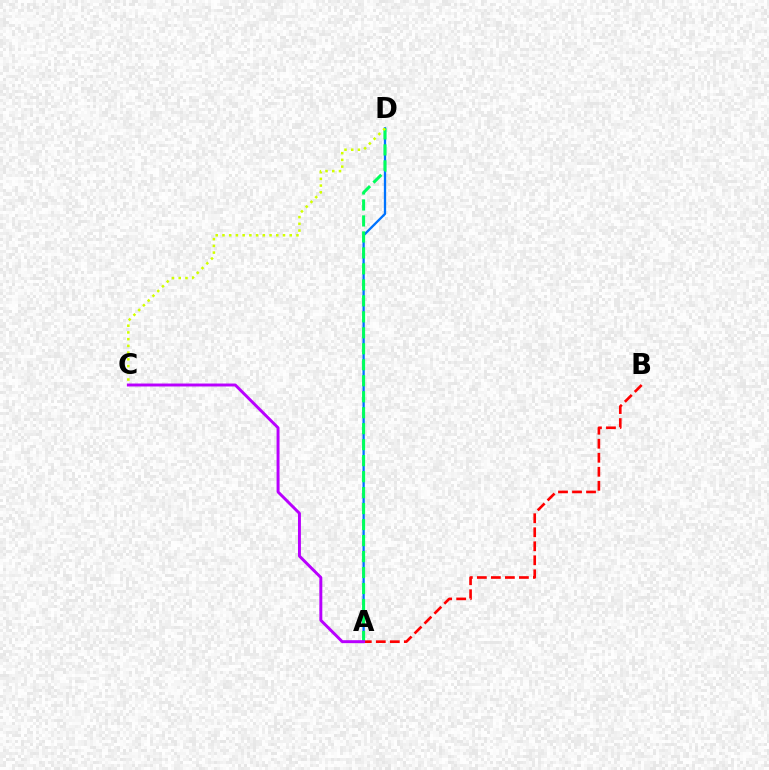{('A', 'B'): [{'color': '#ff0000', 'line_style': 'dashed', 'thickness': 1.9}], ('A', 'D'): [{'color': '#0074ff', 'line_style': 'solid', 'thickness': 1.66}, {'color': '#00ff5c', 'line_style': 'dashed', 'thickness': 2.17}], ('A', 'C'): [{'color': '#b900ff', 'line_style': 'solid', 'thickness': 2.12}], ('C', 'D'): [{'color': '#d1ff00', 'line_style': 'dotted', 'thickness': 1.83}]}